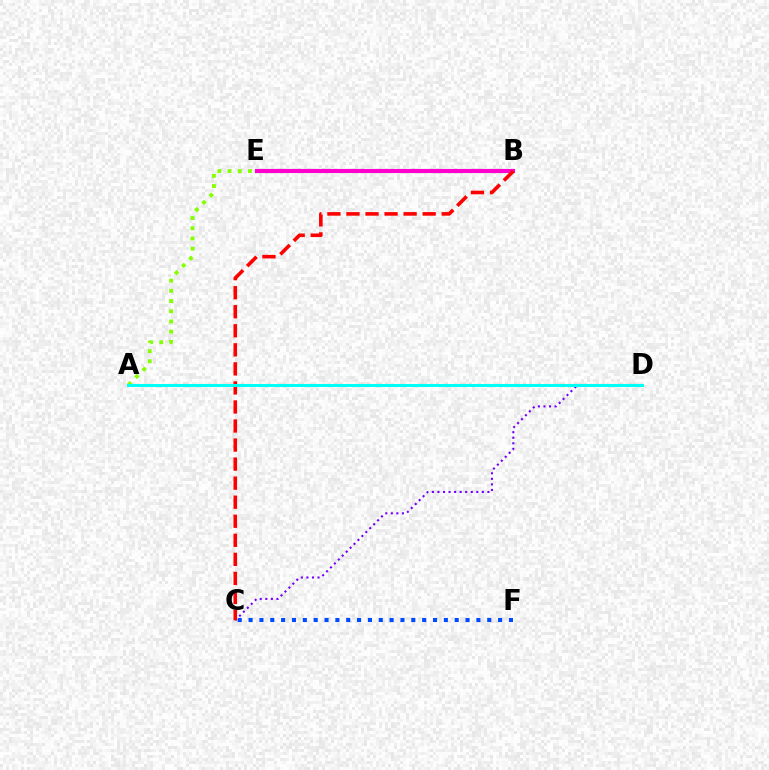{('A', 'D'): [{'color': '#ffbd00', 'line_style': 'solid', 'thickness': 1.51}, {'color': '#00fff6', 'line_style': 'solid', 'thickness': 2.16}], ('C', 'D'): [{'color': '#7200ff', 'line_style': 'dotted', 'thickness': 1.51}], ('B', 'E'): [{'color': '#00ff39', 'line_style': 'solid', 'thickness': 2.92}, {'color': '#ff00cf', 'line_style': 'solid', 'thickness': 2.96}], ('B', 'C'): [{'color': '#ff0000', 'line_style': 'dashed', 'thickness': 2.59}], ('A', 'E'): [{'color': '#84ff00', 'line_style': 'dotted', 'thickness': 2.77}], ('C', 'F'): [{'color': '#004bff', 'line_style': 'dotted', 'thickness': 2.95}]}